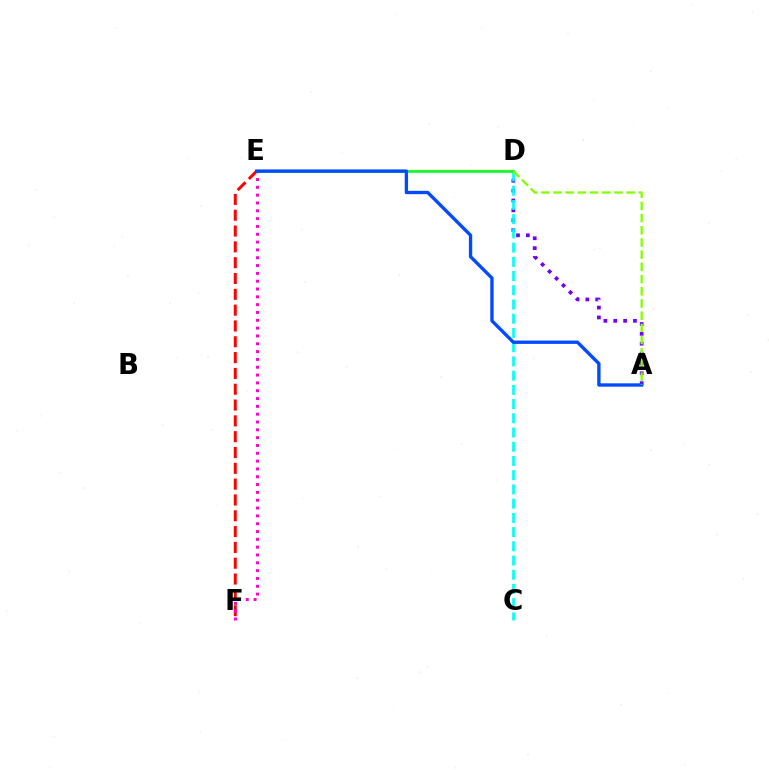{('D', 'E'): [{'color': '#ffbd00', 'line_style': 'solid', 'thickness': 1.61}, {'color': '#00ff39', 'line_style': 'solid', 'thickness': 1.87}], ('A', 'D'): [{'color': '#7200ff', 'line_style': 'dotted', 'thickness': 2.68}, {'color': '#84ff00', 'line_style': 'dashed', 'thickness': 1.66}], ('E', 'F'): [{'color': '#ff0000', 'line_style': 'dashed', 'thickness': 2.15}, {'color': '#ff00cf', 'line_style': 'dotted', 'thickness': 2.13}], ('C', 'D'): [{'color': '#00fff6', 'line_style': 'dashed', 'thickness': 1.93}], ('A', 'E'): [{'color': '#004bff', 'line_style': 'solid', 'thickness': 2.41}]}